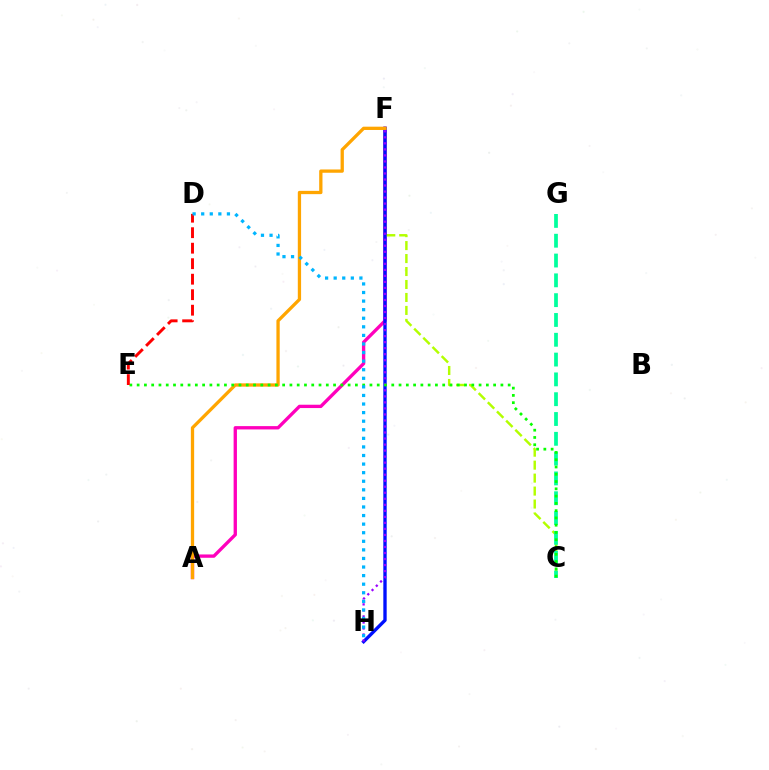{('A', 'F'): [{'color': '#ff00bd', 'line_style': 'solid', 'thickness': 2.4}, {'color': '#ffa500', 'line_style': 'solid', 'thickness': 2.37}], ('C', 'F'): [{'color': '#b3ff00', 'line_style': 'dashed', 'thickness': 1.76}], ('C', 'G'): [{'color': '#00ff9d', 'line_style': 'dashed', 'thickness': 2.69}], ('F', 'H'): [{'color': '#0010ff', 'line_style': 'solid', 'thickness': 2.41}, {'color': '#9b00ff', 'line_style': 'dotted', 'thickness': 1.64}], ('C', 'E'): [{'color': '#08ff00', 'line_style': 'dotted', 'thickness': 1.98}], ('D', 'E'): [{'color': '#ff0000', 'line_style': 'dashed', 'thickness': 2.11}], ('D', 'H'): [{'color': '#00b5ff', 'line_style': 'dotted', 'thickness': 2.33}]}